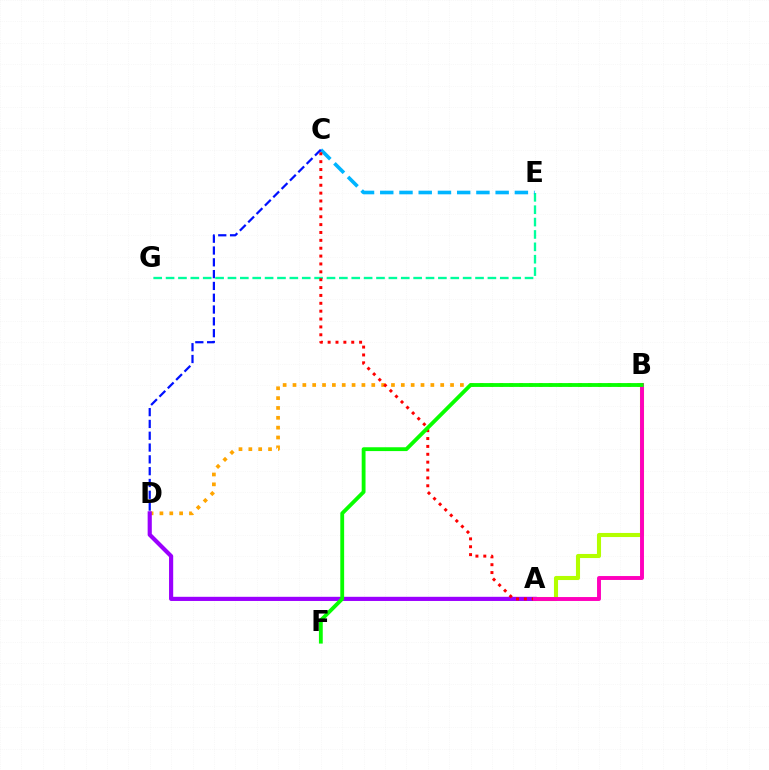{('B', 'D'): [{'color': '#ffa500', 'line_style': 'dotted', 'thickness': 2.68}], ('E', 'G'): [{'color': '#00ff9d', 'line_style': 'dashed', 'thickness': 1.68}], ('C', 'E'): [{'color': '#00b5ff', 'line_style': 'dashed', 'thickness': 2.61}], ('A', 'B'): [{'color': '#b3ff00', 'line_style': 'solid', 'thickness': 2.94}, {'color': '#ff00bd', 'line_style': 'solid', 'thickness': 2.82}], ('A', 'D'): [{'color': '#9b00ff', 'line_style': 'solid', 'thickness': 2.99}], ('A', 'C'): [{'color': '#ff0000', 'line_style': 'dotted', 'thickness': 2.14}], ('B', 'F'): [{'color': '#08ff00', 'line_style': 'solid', 'thickness': 2.76}], ('C', 'D'): [{'color': '#0010ff', 'line_style': 'dashed', 'thickness': 1.6}]}